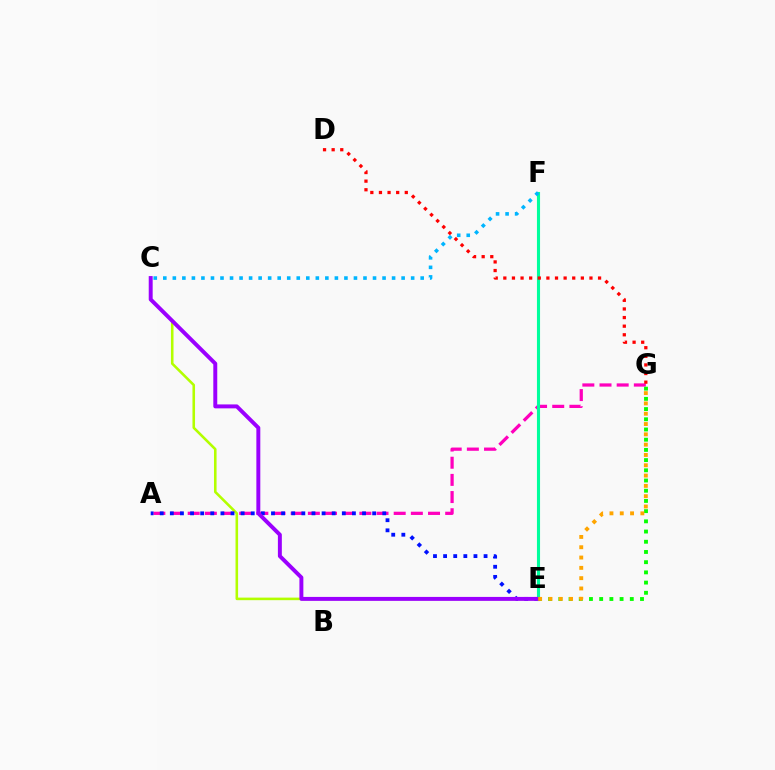{('C', 'E'): [{'color': '#b3ff00', 'line_style': 'solid', 'thickness': 1.85}, {'color': '#9b00ff', 'line_style': 'solid', 'thickness': 2.84}], ('A', 'G'): [{'color': '#ff00bd', 'line_style': 'dashed', 'thickness': 2.33}], ('A', 'E'): [{'color': '#0010ff', 'line_style': 'dotted', 'thickness': 2.75}], ('E', 'F'): [{'color': '#00ff9d', 'line_style': 'solid', 'thickness': 2.24}], ('E', 'G'): [{'color': '#08ff00', 'line_style': 'dotted', 'thickness': 2.77}, {'color': '#ffa500', 'line_style': 'dotted', 'thickness': 2.8}], ('D', 'G'): [{'color': '#ff0000', 'line_style': 'dotted', 'thickness': 2.34}], ('C', 'F'): [{'color': '#00b5ff', 'line_style': 'dotted', 'thickness': 2.59}]}